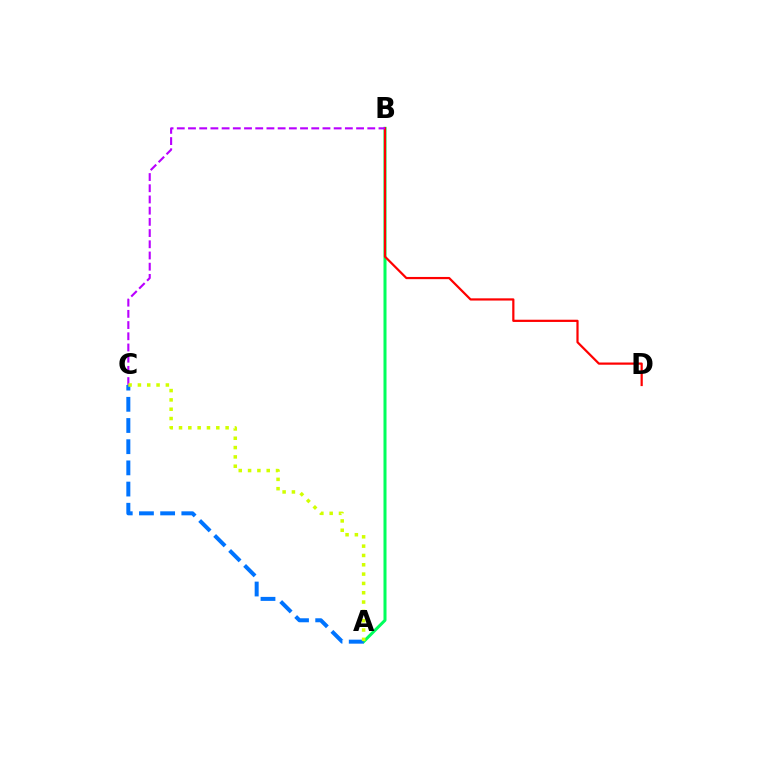{('A', 'B'): [{'color': '#00ff5c', 'line_style': 'solid', 'thickness': 2.18}], ('B', 'D'): [{'color': '#ff0000', 'line_style': 'solid', 'thickness': 1.59}], ('A', 'C'): [{'color': '#0074ff', 'line_style': 'dashed', 'thickness': 2.88}, {'color': '#d1ff00', 'line_style': 'dotted', 'thickness': 2.53}], ('B', 'C'): [{'color': '#b900ff', 'line_style': 'dashed', 'thickness': 1.52}]}